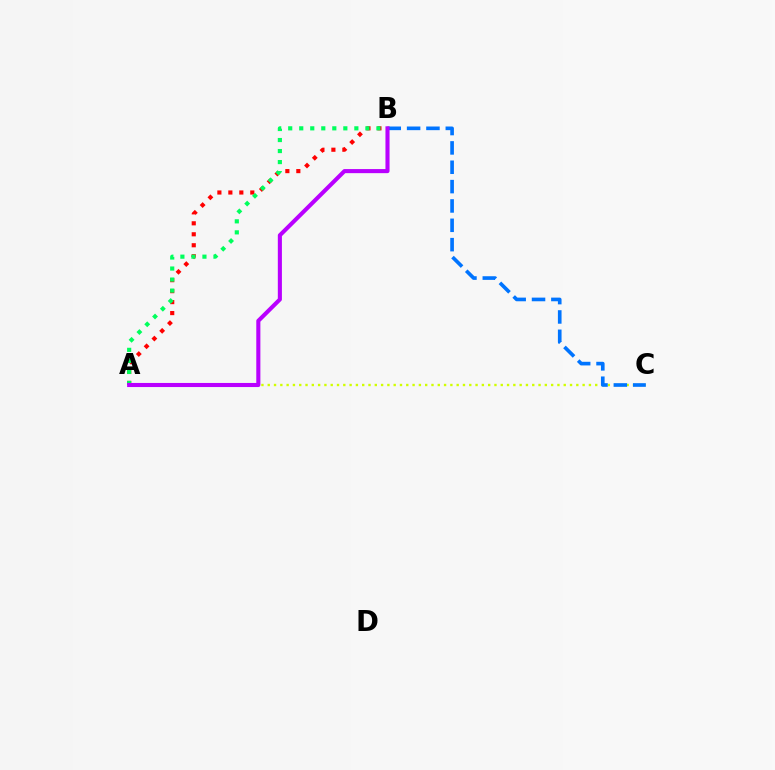{('A', 'C'): [{'color': '#d1ff00', 'line_style': 'dotted', 'thickness': 1.71}], ('B', 'C'): [{'color': '#0074ff', 'line_style': 'dashed', 'thickness': 2.63}], ('A', 'B'): [{'color': '#ff0000', 'line_style': 'dotted', 'thickness': 2.98}, {'color': '#00ff5c', 'line_style': 'dotted', 'thickness': 3.0}, {'color': '#b900ff', 'line_style': 'solid', 'thickness': 2.94}]}